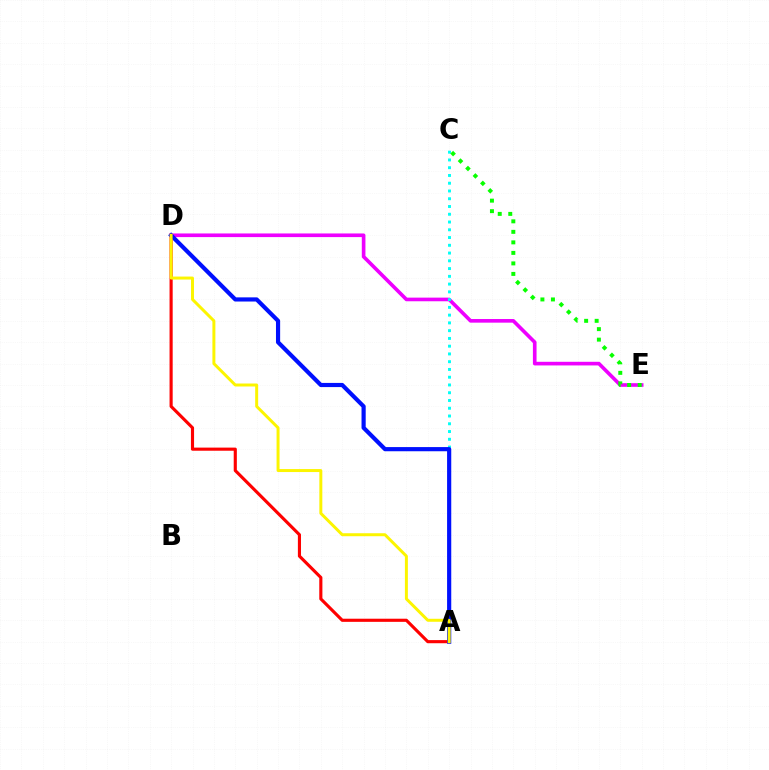{('D', 'E'): [{'color': '#ee00ff', 'line_style': 'solid', 'thickness': 2.62}], ('A', 'C'): [{'color': '#00fff6', 'line_style': 'dotted', 'thickness': 2.11}], ('A', 'D'): [{'color': '#ff0000', 'line_style': 'solid', 'thickness': 2.25}, {'color': '#0010ff', 'line_style': 'solid', 'thickness': 3.0}, {'color': '#fcf500', 'line_style': 'solid', 'thickness': 2.14}], ('C', 'E'): [{'color': '#08ff00', 'line_style': 'dotted', 'thickness': 2.86}]}